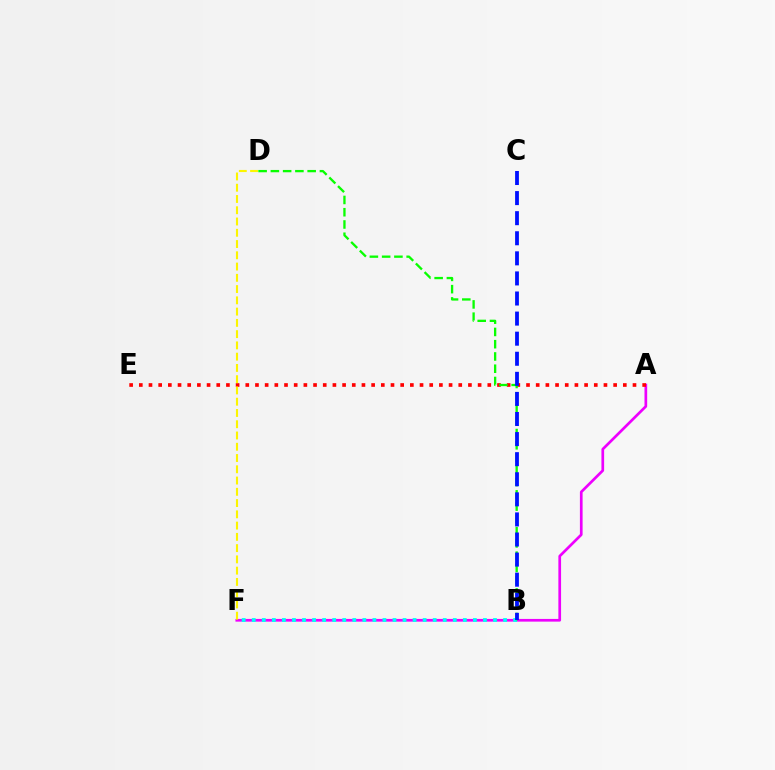{('A', 'F'): [{'color': '#ee00ff', 'line_style': 'solid', 'thickness': 1.94}], ('A', 'E'): [{'color': '#ff0000', 'line_style': 'dotted', 'thickness': 2.63}], ('B', 'F'): [{'color': '#00fff6', 'line_style': 'dotted', 'thickness': 2.73}], ('B', 'D'): [{'color': '#08ff00', 'line_style': 'dashed', 'thickness': 1.67}], ('D', 'F'): [{'color': '#fcf500', 'line_style': 'dashed', 'thickness': 1.53}], ('B', 'C'): [{'color': '#0010ff', 'line_style': 'dashed', 'thickness': 2.73}]}